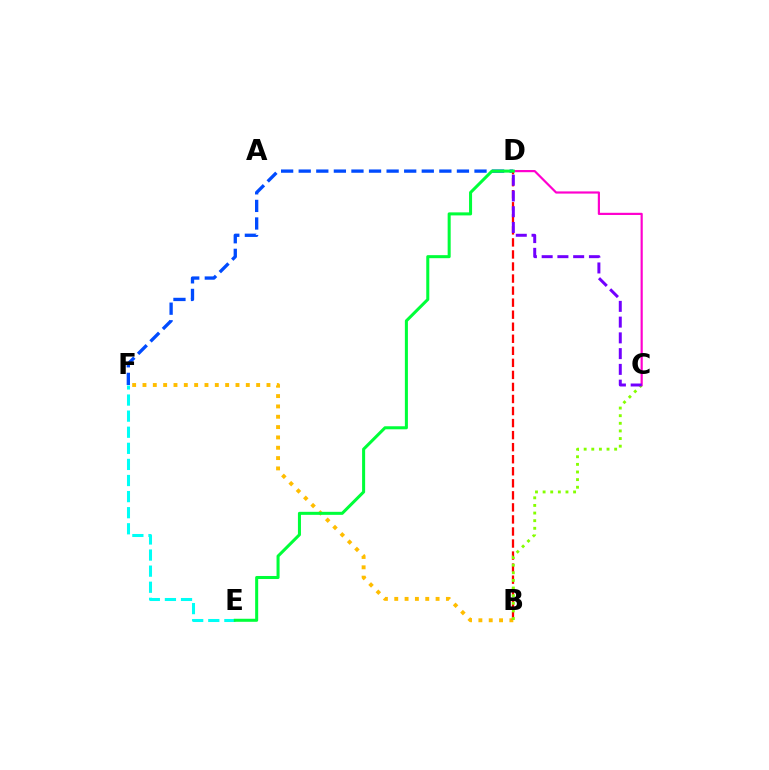{('D', 'F'): [{'color': '#004bff', 'line_style': 'dashed', 'thickness': 2.39}], ('B', 'F'): [{'color': '#ffbd00', 'line_style': 'dotted', 'thickness': 2.81}], ('E', 'F'): [{'color': '#00fff6', 'line_style': 'dashed', 'thickness': 2.19}], ('B', 'D'): [{'color': '#ff0000', 'line_style': 'dashed', 'thickness': 1.64}], ('B', 'C'): [{'color': '#84ff00', 'line_style': 'dotted', 'thickness': 2.07}], ('C', 'D'): [{'color': '#ff00cf', 'line_style': 'solid', 'thickness': 1.57}, {'color': '#7200ff', 'line_style': 'dashed', 'thickness': 2.14}], ('D', 'E'): [{'color': '#00ff39', 'line_style': 'solid', 'thickness': 2.19}]}